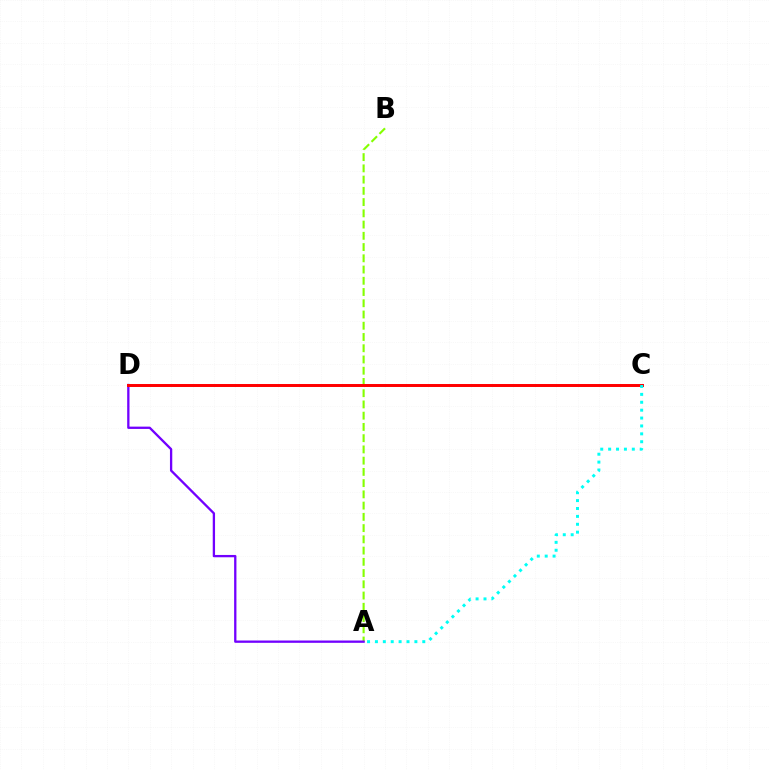{('A', 'B'): [{'color': '#84ff00', 'line_style': 'dashed', 'thickness': 1.53}], ('A', 'D'): [{'color': '#7200ff', 'line_style': 'solid', 'thickness': 1.66}], ('C', 'D'): [{'color': '#ff0000', 'line_style': 'solid', 'thickness': 2.14}], ('A', 'C'): [{'color': '#00fff6', 'line_style': 'dotted', 'thickness': 2.14}]}